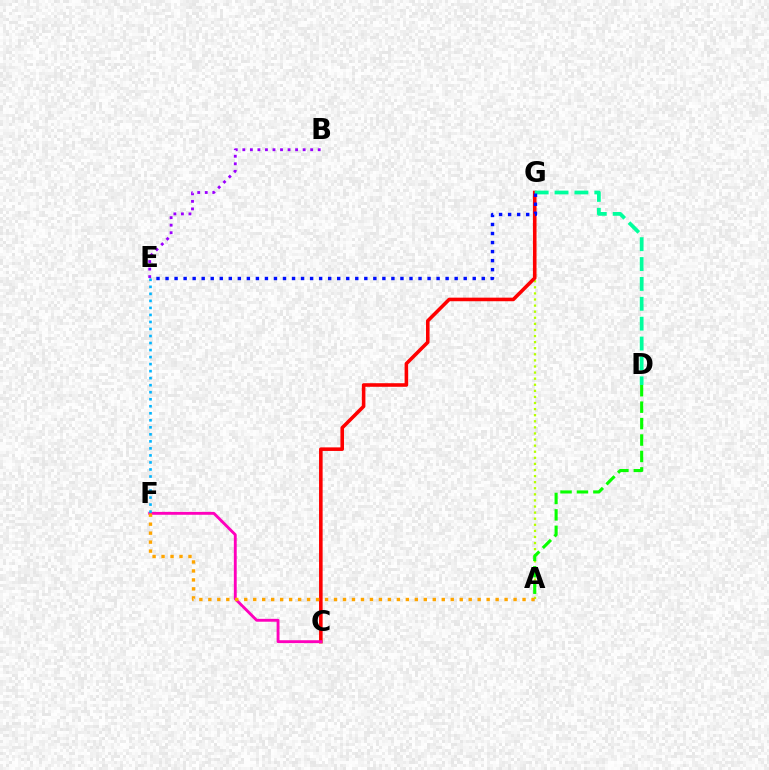{('A', 'G'): [{'color': '#b3ff00', 'line_style': 'dotted', 'thickness': 1.65}], ('C', 'G'): [{'color': '#ff0000', 'line_style': 'solid', 'thickness': 2.58}], ('D', 'G'): [{'color': '#00ff9d', 'line_style': 'dashed', 'thickness': 2.7}], ('E', 'G'): [{'color': '#0010ff', 'line_style': 'dotted', 'thickness': 2.45}], ('C', 'F'): [{'color': '#ff00bd', 'line_style': 'solid', 'thickness': 2.07}], ('A', 'D'): [{'color': '#08ff00', 'line_style': 'dashed', 'thickness': 2.23}], ('B', 'E'): [{'color': '#9b00ff', 'line_style': 'dotted', 'thickness': 2.05}], ('A', 'F'): [{'color': '#ffa500', 'line_style': 'dotted', 'thickness': 2.44}], ('E', 'F'): [{'color': '#00b5ff', 'line_style': 'dotted', 'thickness': 1.91}]}